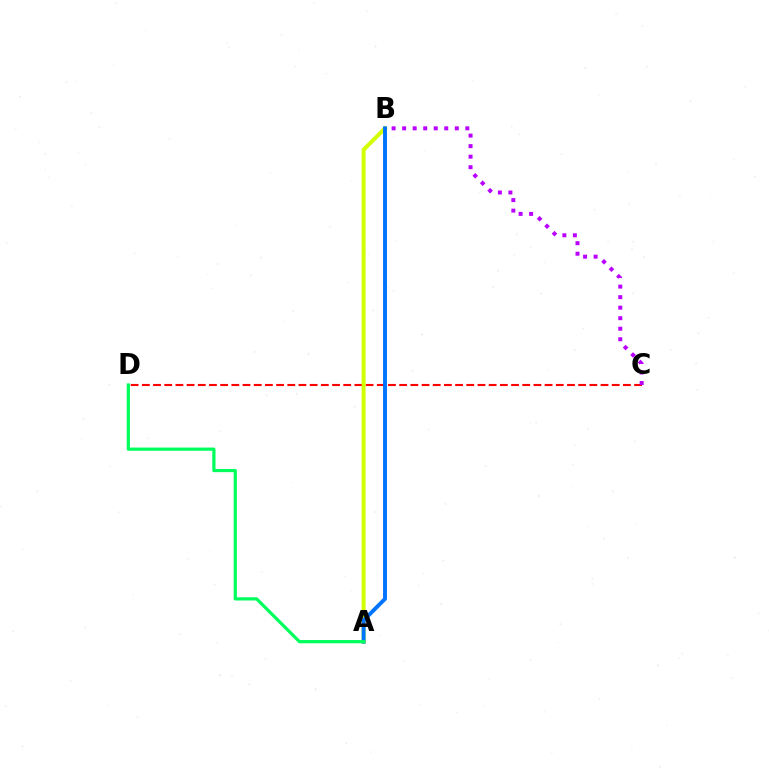{('C', 'D'): [{'color': '#ff0000', 'line_style': 'dashed', 'thickness': 1.52}], ('B', 'C'): [{'color': '#b900ff', 'line_style': 'dotted', 'thickness': 2.86}], ('A', 'B'): [{'color': '#d1ff00', 'line_style': 'solid', 'thickness': 2.87}, {'color': '#0074ff', 'line_style': 'solid', 'thickness': 2.81}], ('A', 'D'): [{'color': '#00ff5c', 'line_style': 'solid', 'thickness': 2.32}]}